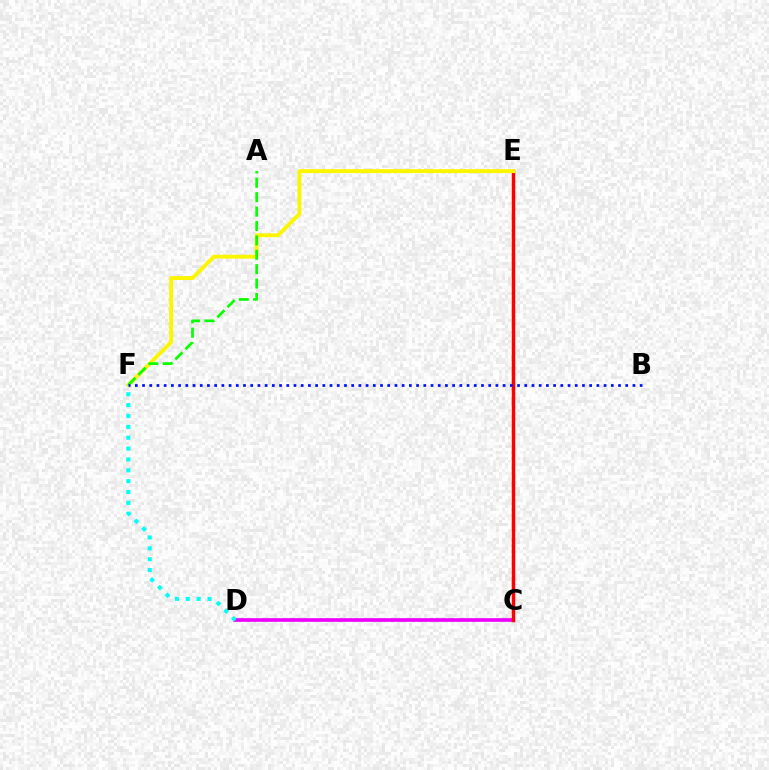{('C', 'D'): [{'color': '#ee00ff', 'line_style': 'solid', 'thickness': 2.64}], ('C', 'E'): [{'color': '#ff0000', 'line_style': 'solid', 'thickness': 2.51}], ('E', 'F'): [{'color': '#fcf500', 'line_style': 'solid', 'thickness': 2.8}], ('A', 'F'): [{'color': '#08ff00', 'line_style': 'dashed', 'thickness': 1.96}], ('D', 'F'): [{'color': '#00fff6', 'line_style': 'dotted', 'thickness': 2.95}], ('B', 'F'): [{'color': '#0010ff', 'line_style': 'dotted', 'thickness': 1.96}]}